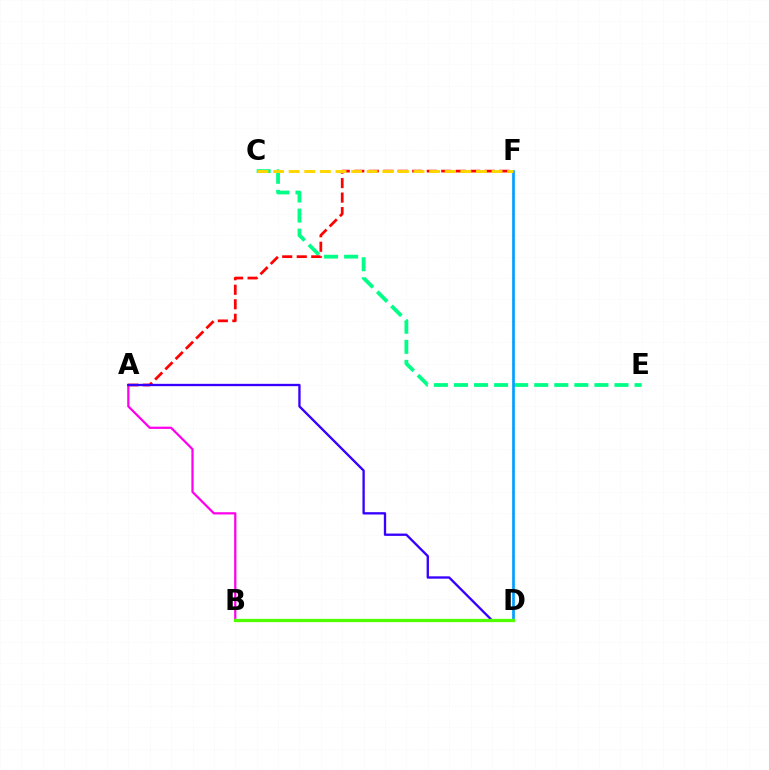{('C', 'E'): [{'color': '#00ff86', 'line_style': 'dashed', 'thickness': 2.73}], ('D', 'F'): [{'color': '#009eff', 'line_style': 'solid', 'thickness': 1.93}], ('A', 'B'): [{'color': '#ff00ed', 'line_style': 'solid', 'thickness': 1.62}], ('A', 'F'): [{'color': '#ff0000', 'line_style': 'dashed', 'thickness': 1.97}], ('A', 'D'): [{'color': '#3700ff', 'line_style': 'solid', 'thickness': 1.68}], ('B', 'D'): [{'color': '#4fff00', 'line_style': 'solid', 'thickness': 2.36}], ('C', 'F'): [{'color': '#ffd500', 'line_style': 'dashed', 'thickness': 2.12}]}